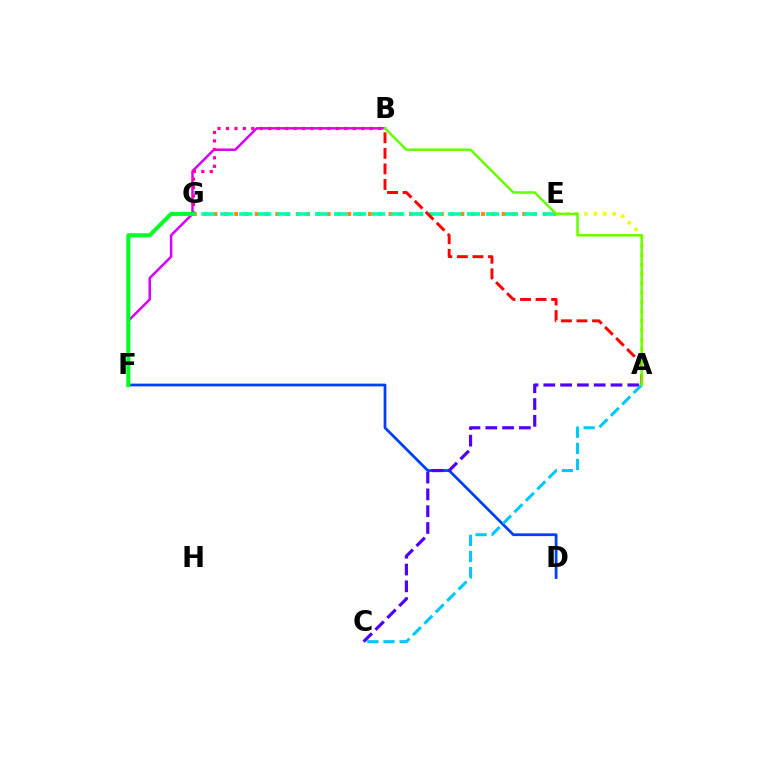{('A', 'E'): [{'color': '#eeff00', 'line_style': 'dotted', 'thickness': 2.55}], ('E', 'G'): [{'color': '#ff8800', 'line_style': 'dotted', 'thickness': 2.8}, {'color': '#00ffaf', 'line_style': 'dashed', 'thickness': 2.58}], ('B', 'F'): [{'color': '#d600ff', 'line_style': 'solid', 'thickness': 1.8}], ('B', 'G'): [{'color': '#ff00a0', 'line_style': 'dotted', 'thickness': 2.3}], ('A', 'B'): [{'color': '#ff0000', 'line_style': 'dashed', 'thickness': 2.11}, {'color': '#66ff00', 'line_style': 'solid', 'thickness': 1.82}], ('D', 'F'): [{'color': '#003fff', 'line_style': 'solid', 'thickness': 1.99}], ('A', 'C'): [{'color': '#4f00ff', 'line_style': 'dashed', 'thickness': 2.28}, {'color': '#00c7ff', 'line_style': 'dashed', 'thickness': 2.19}], ('F', 'G'): [{'color': '#00ff27', 'line_style': 'solid', 'thickness': 2.93}]}